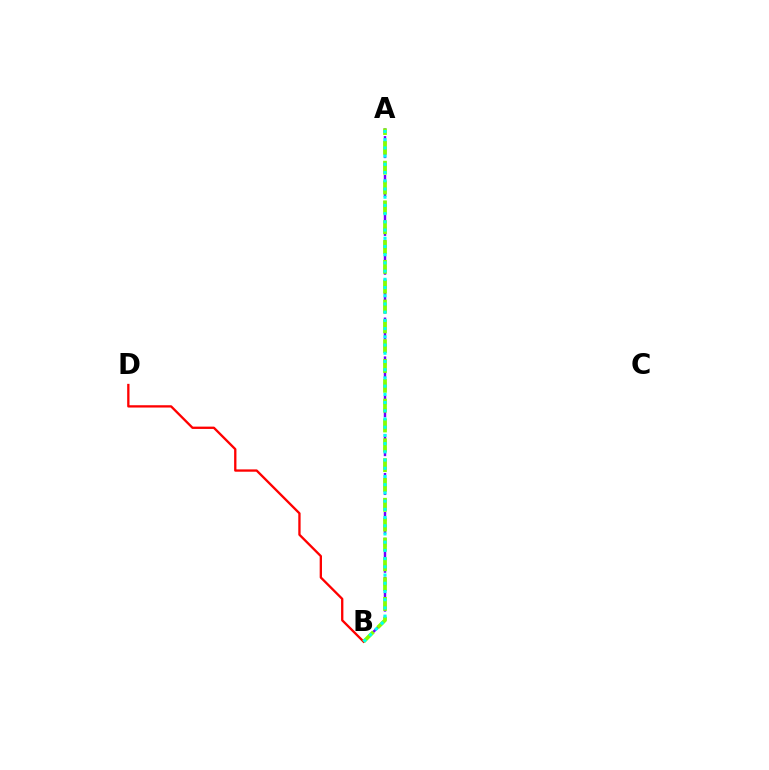{('A', 'B'): [{'color': '#7200ff', 'line_style': 'dashed', 'thickness': 1.76}, {'color': '#84ff00', 'line_style': 'dashed', 'thickness': 2.69}, {'color': '#00fff6', 'line_style': 'dotted', 'thickness': 2.23}], ('B', 'D'): [{'color': '#ff0000', 'line_style': 'solid', 'thickness': 1.67}]}